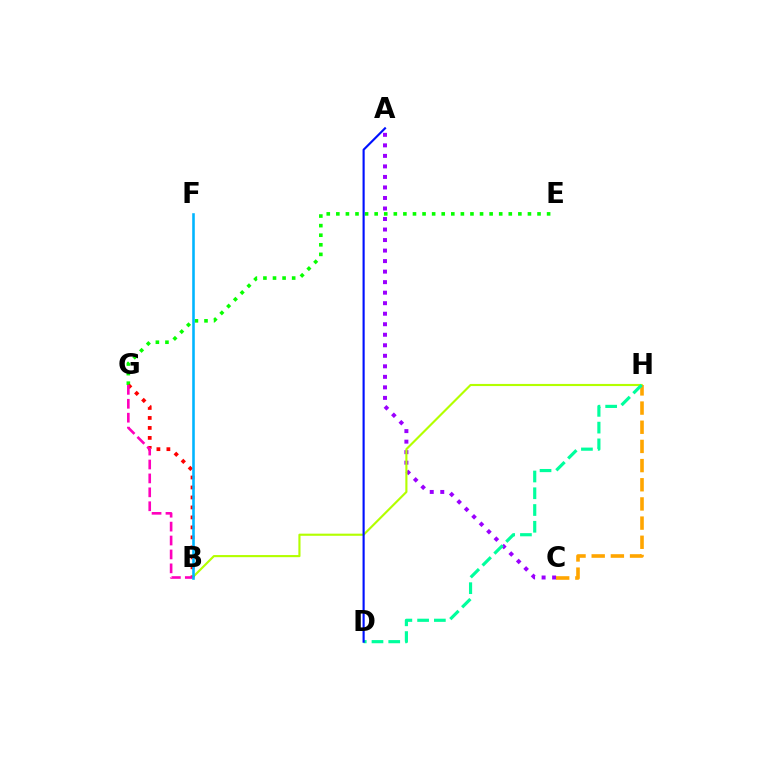{('A', 'C'): [{'color': '#9b00ff', 'line_style': 'dotted', 'thickness': 2.86}], ('E', 'G'): [{'color': '#08ff00', 'line_style': 'dotted', 'thickness': 2.6}], ('B', 'H'): [{'color': '#b3ff00', 'line_style': 'solid', 'thickness': 1.53}], ('B', 'G'): [{'color': '#ff0000', 'line_style': 'dotted', 'thickness': 2.71}, {'color': '#ff00bd', 'line_style': 'dashed', 'thickness': 1.89}], ('C', 'H'): [{'color': '#ffa500', 'line_style': 'dashed', 'thickness': 2.6}], ('D', 'H'): [{'color': '#00ff9d', 'line_style': 'dashed', 'thickness': 2.28}], ('B', 'F'): [{'color': '#00b5ff', 'line_style': 'solid', 'thickness': 1.86}], ('A', 'D'): [{'color': '#0010ff', 'line_style': 'solid', 'thickness': 1.54}]}